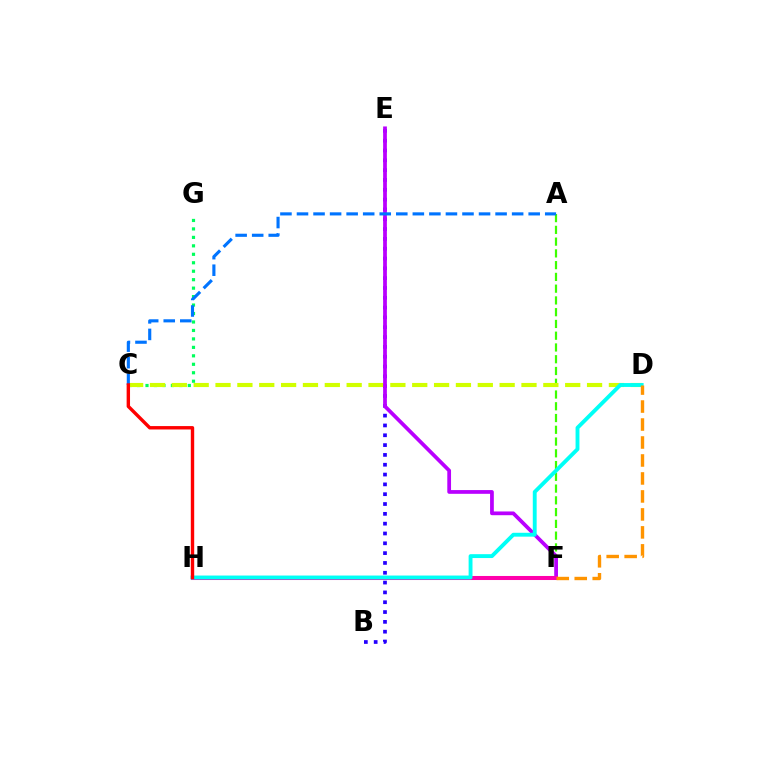{('B', 'E'): [{'color': '#2500ff', 'line_style': 'dotted', 'thickness': 2.67}], ('A', 'F'): [{'color': '#3dff00', 'line_style': 'dashed', 'thickness': 1.6}], ('C', 'G'): [{'color': '#00ff5c', 'line_style': 'dotted', 'thickness': 2.3}], ('C', 'D'): [{'color': '#d1ff00', 'line_style': 'dashed', 'thickness': 2.97}], ('E', 'F'): [{'color': '#b900ff', 'line_style': 'solid', 'thickness': 2.69}], ('F', 'H'): [{'color': '#ff00ac', 'line_style': 'solid', 'thickness': 2.91}], ('A', 'C'): [{'color': '#0074ff', 'line_style': 'dashed', 'thickness': 2.25}], ('D', 'H'): [{'color': '#00fff6', 'line_style': 'solid', 'thickness': 2.79}], ('D', 'F'): [{'color': '#ff9400', 'line_style': 'dashed', 'thickness': 2.44}], ('C', 'H'): [{'color': '#ff0000', 'line_style': 'solid', 'thickness': 2.45}]}